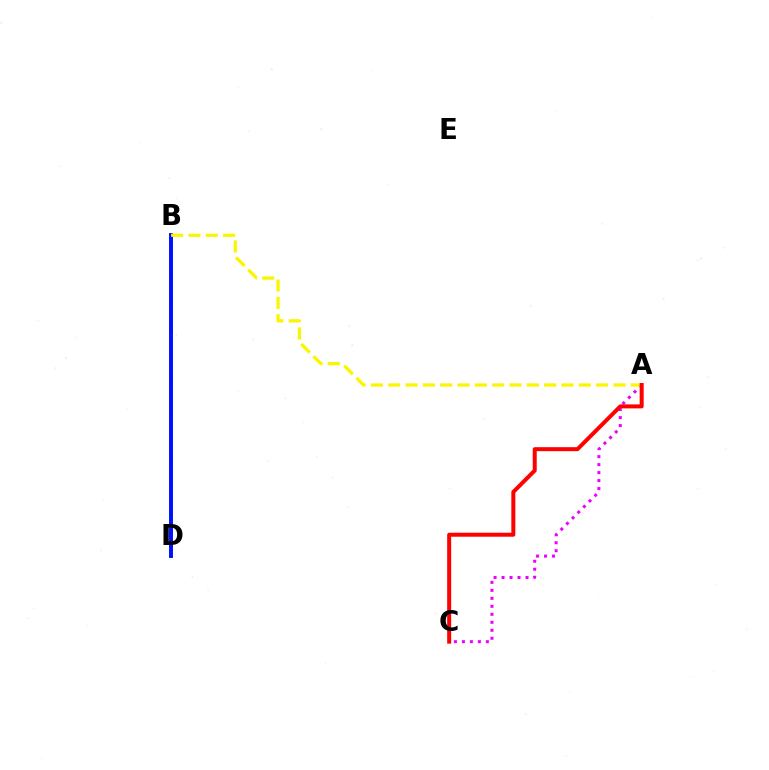{('B', 'D'): [{'color': '#08ff00', 'line_style': 'dotted', 'thickness': 2.01}, {'color': '#00fff6', 'line_style': 'dotted', 'thickness': 2.79}, {'color': '#0010ff', 'line_style': 'solid', 'thickness': 2.82}], ('A', 'C'): [{'color': '#ee00ff', 'line_style': 'dotted', 'thickness': 2.17}, {'color': '#ff0000', 'line_style': 'solid', 'thickness': 2.88}], ('A', 'B'): [{'color': '#fcf500', 'line_style': 'dashed', 'thickness': 2.35}]}